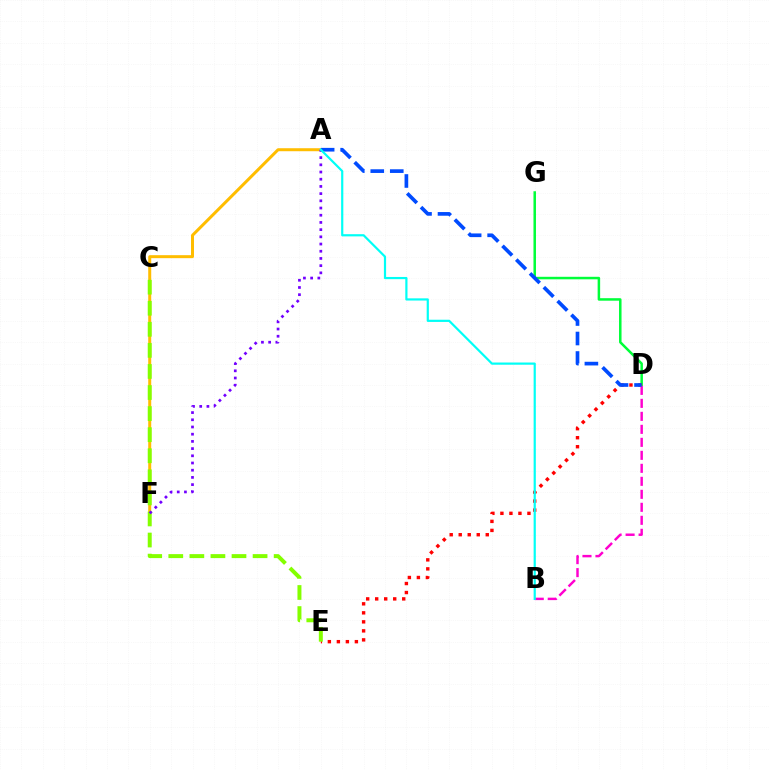{('A', 'F'): [{'color': '#ffbd00', 'line_style': 'solid', 'thickness': 2.16}, {'color': '#7200ff', 'line_style': 'dotted', 'thickness': 1.96}], ('D', 'G'): [{'color': '#00ff39', 'line_style': 'solid', 'thickness': 1.81}], ('D', 'E'): [{'color': '#ff0000', 'line_style': 'dotted', 'thickness': 2.45}], ('B', 'D'): [{'color': '#ff00cf', 'line_style': 'dashed', 'thickness': 1.77}], ('C', 'E'): [{'color': '#84ff00', 'line_style': 'dashed', 'thickness': 2.86}], ('A', 'D'): [{'color': '#004bff', 'line_style': 'dashed', 'thickness': 2.65}], ('A', 'B'): [{'color': '#00fff6', 'line_style': 'solid', 'thickness': 1.58}]}